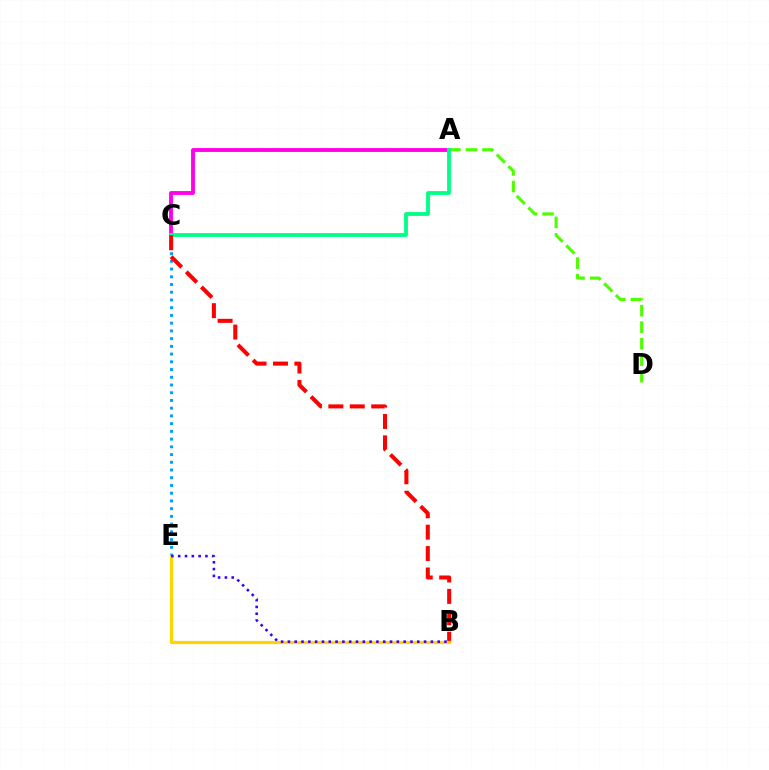{('A', 'C'): [{'color': '#ff00ed', 'line_style': 'solid', 'thickness': 2.78}, {'color': '#00ff86', 'line_style': 'solid', 'thickness': 2.74}], ('A', 'D'): [{'color': '#4fff00', 'line_style': 'dashed', 'thickness': 2.25}], ('C', 'E'): [{'color': '#009eff', 'line_style': 'dotted', 'thickness': 2.1}], ('B', 'C'): [{'color': '#ff0000', 'line_style': 'dashed', 'thickness': 2.91}], ('B', 'E'): [{'color': '#ffd500', 'line_style': 'solid', 'thickness': 2.32}, {'color': '#3700ff', 'line_style': 'dotted', 'thickness': 1.85}]}